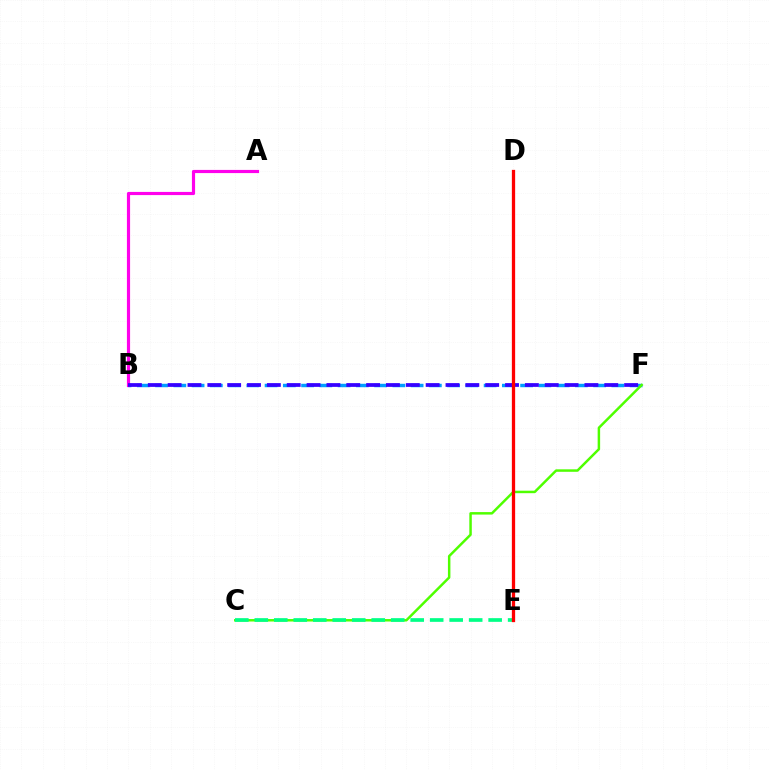{('B', 'F'): [{'color': '#009eff', 'line_style': 'dashed', 'thickness': 2.48}, {'color': '#3700ff', 'line_style': 'dashed', 'thickness': 2.7}], ('A', 'B'): [{'color': '#ff00ed', 'line_style': 'solid', 'thickness': 2.28}], ('C', 'F'): [{'color': '#4fff00', 'line_style': 'solid', 'thickness': 1.79}], ('C', 'E'): [{'color': '#00ff86', 'line_style': 'dashed', 'thickness': 2.65}], ('D', 'E'): [{'color': '#ffd500', 'line_style': 'dotted', 'thickness': 2.05}, {'color': '#ff0000', 'line_style': 'solid', 'thickness': 2.37}]}